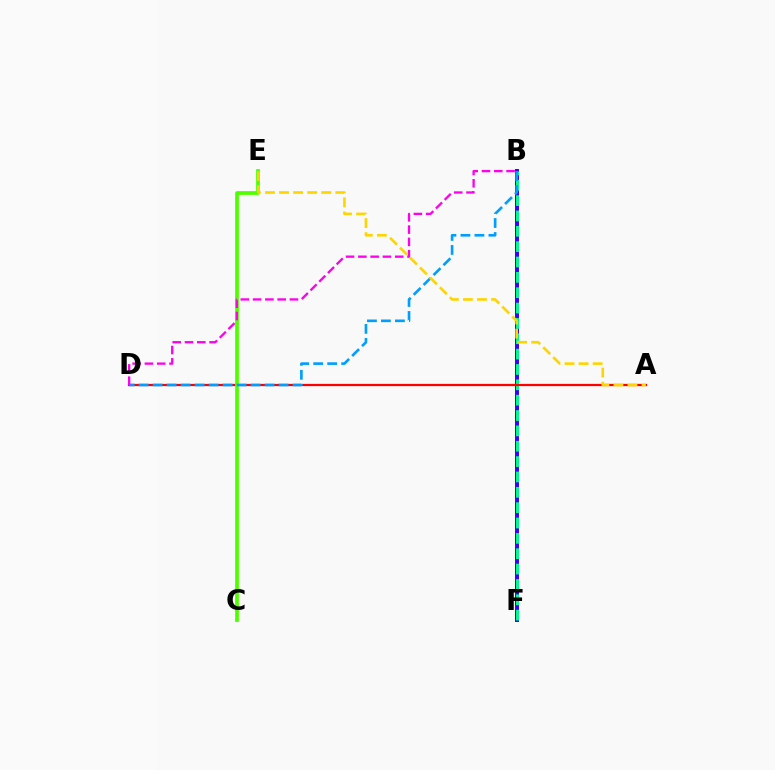{('B', 'F'): [{'color': '#3700ff', 'line_style': 'solid', 'thickness': 2.84}, {'color': '#00ff86', 'line_style': 'dashed', 'thickness': 2.09}], ('A', 'D'): [{'color': '#ff0000', 'line_style': 'solid', 'thickness': 1.61}], ('C', 'E'): [{'color': '#4fff00', 'line_style': 'solid', 'thickness': 2.69}], ('B', 'D'): [{'color': '#009eff', 'line_style': 'dashed', 'thickness': 1.9}, {'color': '#ff00ed', 'line_style': 'dashed', 'thickness': 1.67}], ('A', 'E'): [{'color': '#ffd500', 'line_style': 'dashed', 'thickness': 1.91}]}